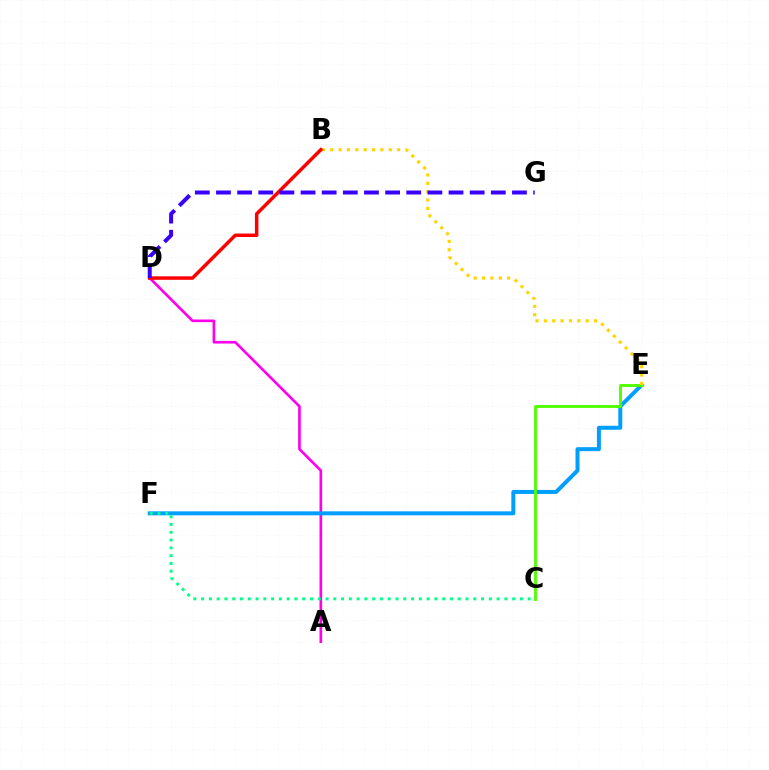{('A', 'D'): [{'color': '#ff00ed', 'line_style': 'solid', 'thickness': 1.91}], ('E', 'F'): [{'color': '#009eff', 'line_style': 'solid', 'thickness': 2.87}], ('C', 'E'): [{'color': '#4fff00', 'line_style': 'solid', 'thickness': 2.05}], ('B', 'E'): [{'color': '#ffd500', 'line_style': 'dotted', 'thickness': 2.27}], ('C', 'F'): [{'color': '#00ff86', 'line_style': 'dotted', 'thickness': 2.11}], ('B', 'D'): [{'color': '#ff0000', 'line_style': 'solid', 'thickness': 2.52}], ('D', 'G'): [{'color': '#3700ff', 'line_style': 'dashed', 'thickness': 2.87}]}